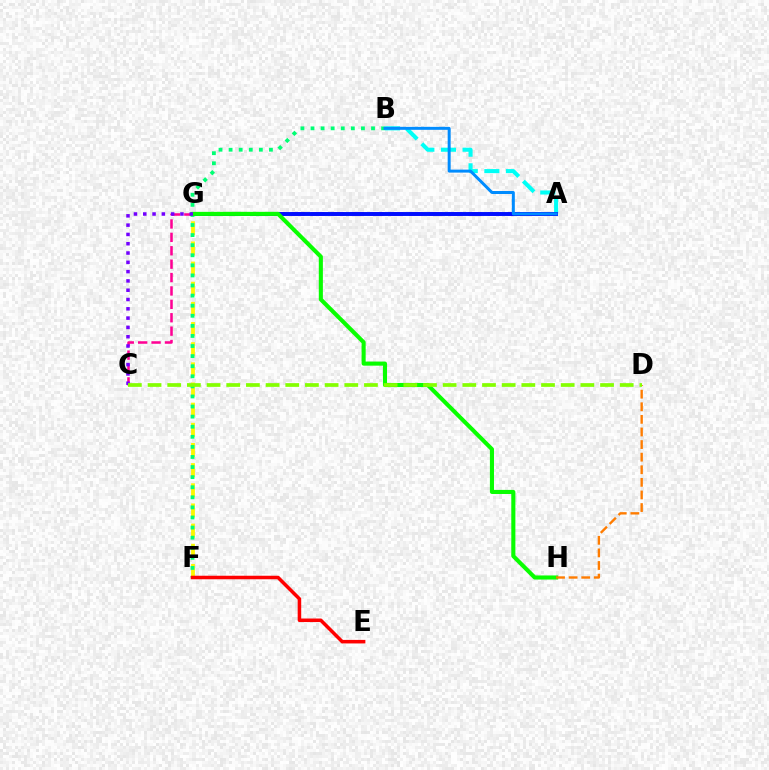{('A', 'B'): [{'color': '#00fff6', 'line_style': 'dashed', 'thickness': 2.93}, {'color': '#008cff', 'line_style': 'solid', 'thickness': 2.15}], ('F', 'G'): [{'color': '#fcf500', 'line_style': 'dashed', 'thickness': 2.74}], ('B', 'F'): [{'color': '#00ff74', 'line_style': 'dotted', 'thickness': 2.74}], ('E', 'F'): [{'color': '#ff0000', 'line_style': 'solid', 'thickness': 2.54}], ('A', 'G'): [{'color': '#ee00ff', 'line_style': 'dashed', 'thickness': 2.67}, {'color': '#0010ff', 'line_style': 'solid', 'thickness': 2.82}], ('C', 'G'): [{'color': '#ff0094', 'line_style': 'dashed', 'thickness': 1.82}, {'color': '#7200ff', 'line_style': 'dotted', 'thickness': 2.53}], ('G', 'H'): [{'color': '#08ff00', 'line_style': 'solid', 'thickness': 2.94}], ('D', 'H'): [{'color': '#ff7c00', 'line_style': 'dashed', 'thickness': 1.71}], ('C', 'D'): [{'color': '#84ff00', 'line_style': 'dashed', 'thickness': 2.67}]}